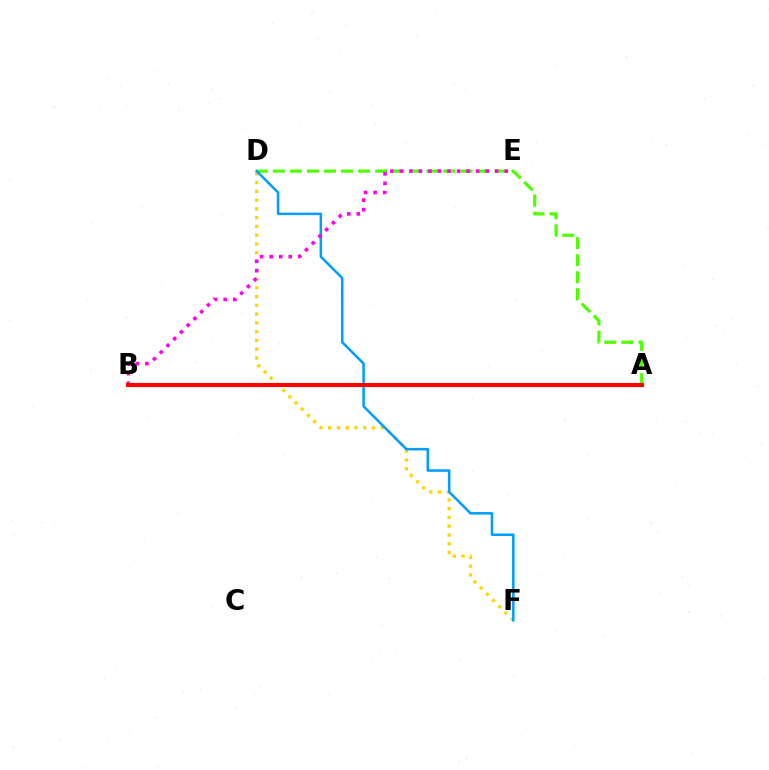{('A', 'B'): [{'color': '#3700ff', 'line_style': 'dotted', 'thickness': 1.9}, {'color': '#00ff86', 'line_style': 'dashed', 'thickness': 2.54}, {'color': '#ff0000', 'line_style': 'solid', 'thickness': 2.96}], ('D', 'F'): [{'color': '#ffd500', 'line_style': 'dotted', 'thickness': 2.38}, {'color': '#009eff', 'line_style': 'solid', 'thickness': 1.82}], ('A', 'D'): [{'color': '#4fff00', 'line_style': 'dashed', 'thickness': 2.32}], ('B', 'E'): [{'color': '#ff00ed', 'line_style': 'dotted', 'thickness': 2.59}]}